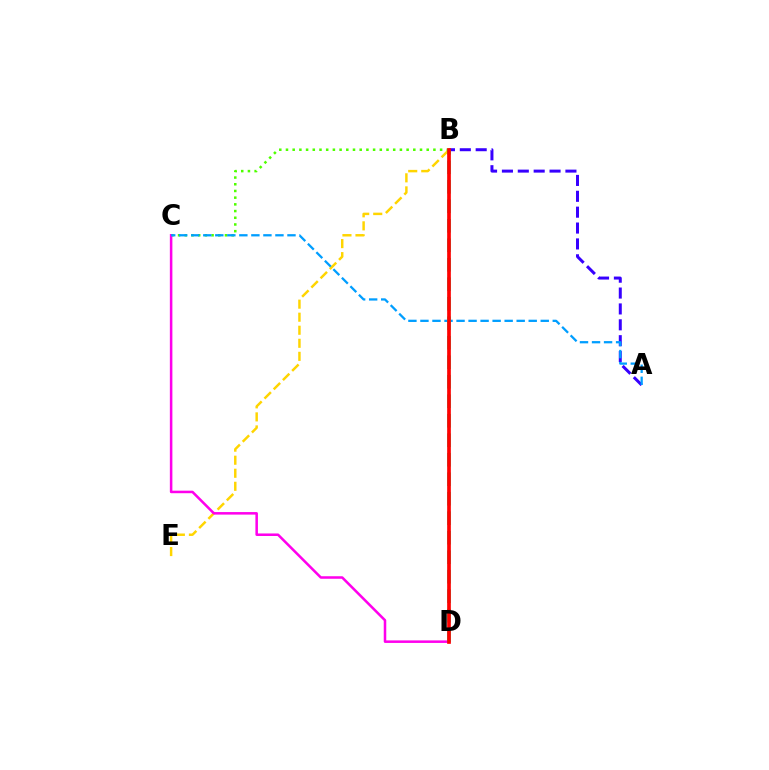{('B', 'C'): [{'color': '#4fff00', 'line_style': 'dotted', 'thickness': 1.82}], ('A', 'B'): [{'color': '#3700ff', 'line_style': 'dashed', 'thickness': 2.16}], ('B', 'E'): [{'color': '#ffd500', 'line_style': 'dashed', 'thickness': 1.77}], ('C', 'D'): [{'color': '#ff00ed', 'line_style': 'solid', 'thickness': 1.82}], ('A', 'C'): [{'color': '#009eff', 'line_style': 'dashed', 'thickness': 1.63}], ('B', 'D'): [{'color': '#00ff86', 'line_style': 'dashed', 'thickness': 2.65}, {'color': '#ff0000', 'line_style': 'solid', 'thickness': 2.65}]}